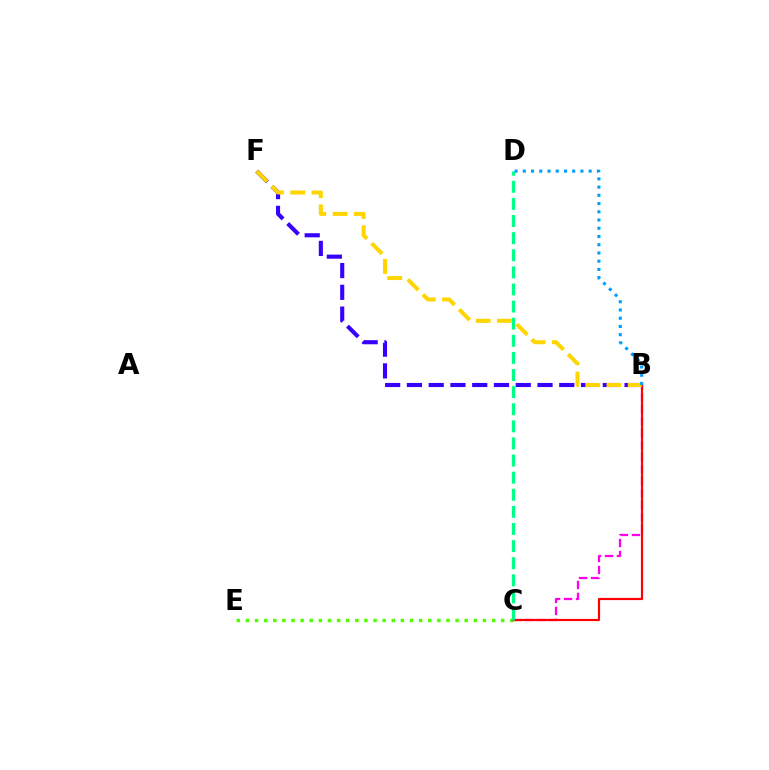{('B', 'F'): [{'color': '#3700ff', 'line_style': 'dashed', 'thickness': 2.96}, {'color': '#ffd500', 'line_style': 'dashed', 'thickness': 2.89}], ('C', 'E'): [{'color': '#4fff00', 'line_style': 'dotted', 'thickness': 2.48}], ('B', 'C'): [{'color': '#ff00ed', 'line_style': 'dashed', 'thickness': 1.63}, {'color': '#ff0000', 'line_style': 'solid', 'thickness': 1.57}], ('C', 'D'): [{'color': '#00ff86', 'line_style': 'dashed', 'thickness': 2.32}], ('B', 'D'): [{'color': '#009eff', 'line_style': 'dotted', 'thickness': 2.24}]}